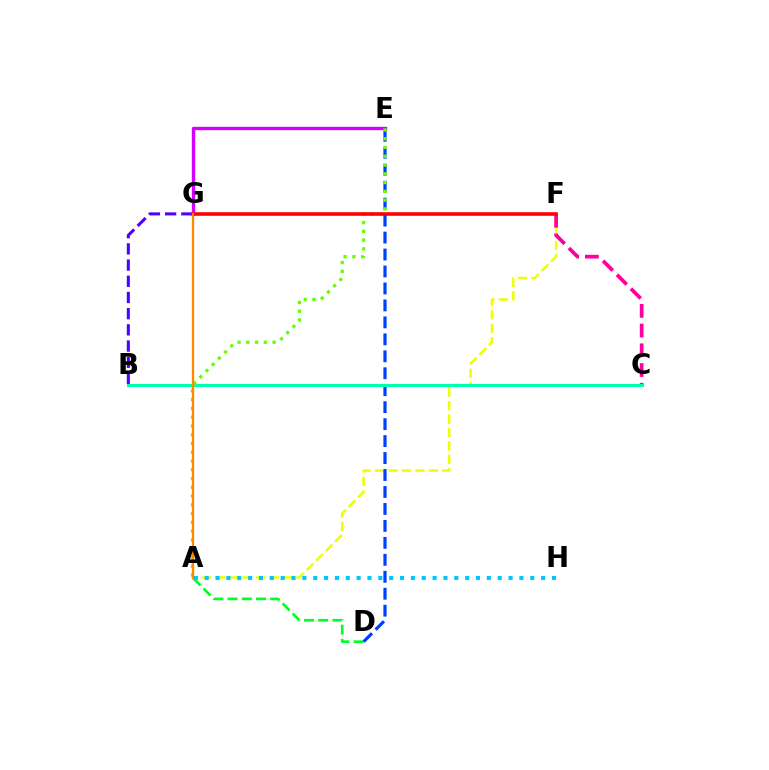{('B', 'G'): [{'color': '#4f00ff', 'line_style': 'dashed', 'thickness': 2.2}], ('A', 'F'): [{'color': '#eeff00', 'line_style': 'dashed', 'thickness': 1.83}], ('A', 'D'): [{'color': '#00ff27', 'line_style': 'dashed', 'thickness': 1.93}], ('A', 'H'): [{'color': '#00c7ff', 'line_style': 'dotted', 'thickness': 2.95}], ('D', 'E'): [{'color': '#003fff', 'line_style': 'dashed', 'thickness': 2.3}], ('C', 'F'): [{'color': '#ff00a0', 'line_style': 'dashed', 'thickness': 2.68}], ('B', 'C'): [{'color': '#00ffaf', 'line_style': 'solid', 'thickness': 2.23}], ('E', 'G'): [{'color': '#d600ff', 'line_style': 'solid', 'thickness': 2.42}], ('A', 'E'): [{'color': '#66ff00', 'line_style': 'dotted', 'thickness': 2.38}], ('F', 'G'): [{'color': '#ff0000', 'line_style': 'solid', 'thickness': 2.58}], ('A', 'G'): [{'color': '#ff8800', 'line_style': 'solid', 'thickness': 1.63}]}